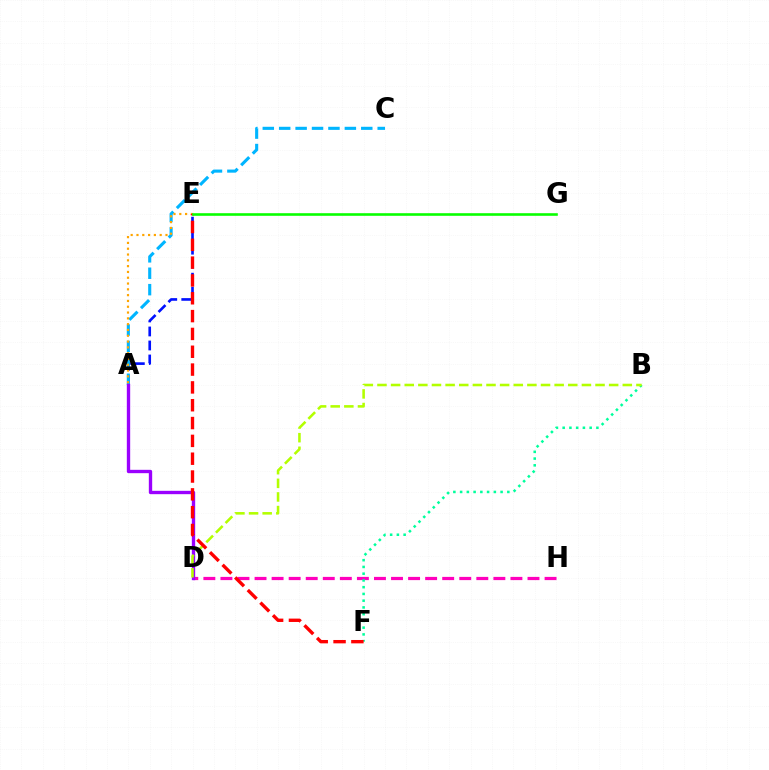{('D', 'H'): [{'color': '#ff00bd', 'line_style': 'dashed', 'thickness': 2.32}], ('B', 'F'): [{'color': '#00ff9d', 'line_style': 'dotted', 'thickness': 1.83}], ('A', 'E'): [{'color': '#0010ff', 'line_style': 'dashed', 'thickness': 1.9}, {'color': '#ffa500', 'line_style': 'dotted', 'thickness': 1.58}], ('A', 'C'): [{'color': '#00b5ff', 'line_style': 'dashed', 'thickness': 2.23}], ('A', 'D'): [{'color': '#9b00ff', 'line_style': 'solid', 'thickness': 2.41}], ('B', 'D'): [{'color': '#b3ff00', 'line_style': 'dashed', 'thickness': 1.85}], ('E', 'F'): [{'color': '#ff0000', 'line_style': 'dashed', 'thickness': 2.42}], ('E', 'G'): [{'color': '#08ff00', 'line_style': 'solid', 'thickness': 1.88}]}